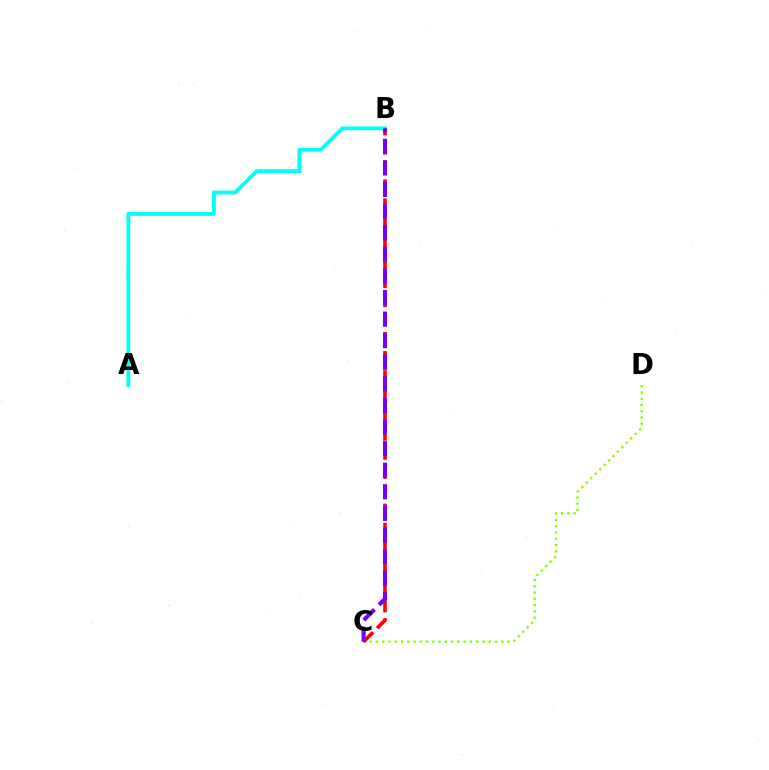{('C', 'D'): [{'color': '#84ff00', 'line_style': 'dotted', 'thickness': 1.7}], ('B', 'C'): [{'color': '#ff0000', 'line_style': 'dashed', 'thickness': 2.59}, {'color': '#7200ff', 'line_style': 'dashed', 'thickness': 2.93}], ('A', 'B'): [{'color': '#00fff6', 'line_style': 'solid', 'thickness': 2.77}]}